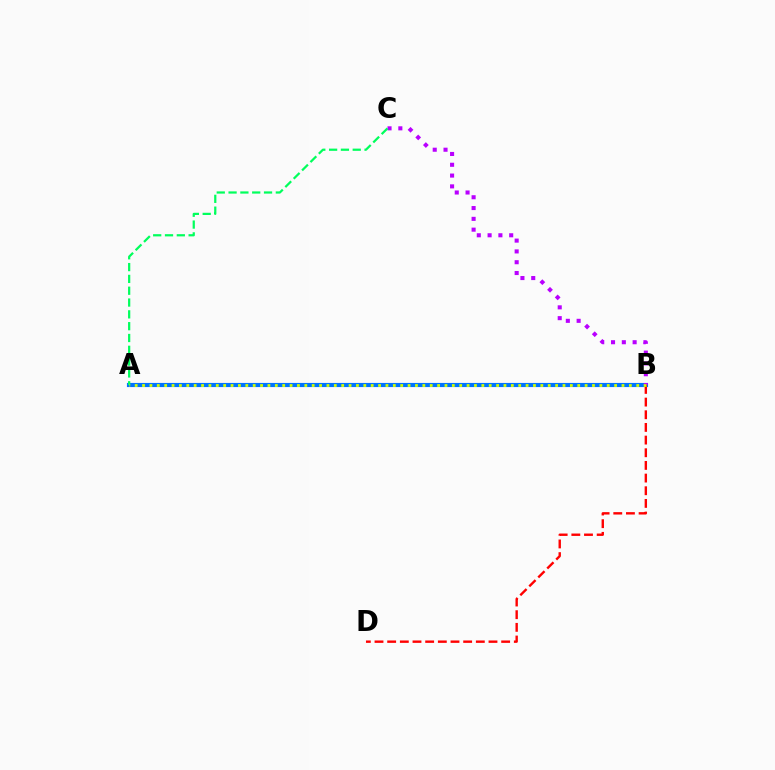{('A', 'B'): [{'color': '#0074ff', 'line_style': 'solid', 'thickness': 2.98}, {'color': '#d1ff00', 'line_style': 'dotted', 'thickness': 2.0}], ('B', 'C'): [{'color': '#b900ff', 'line_style': 'dotted', 'thickness': 2.93}], ('A', 'C'): [{'color': '#00ff5c', 'line_style': 'dashed', 'thickness': 1.61}], ('B', 'D'): [{'color': '#ff0000', 'line_style': 'dashed', 'thickness': 1.72}]}